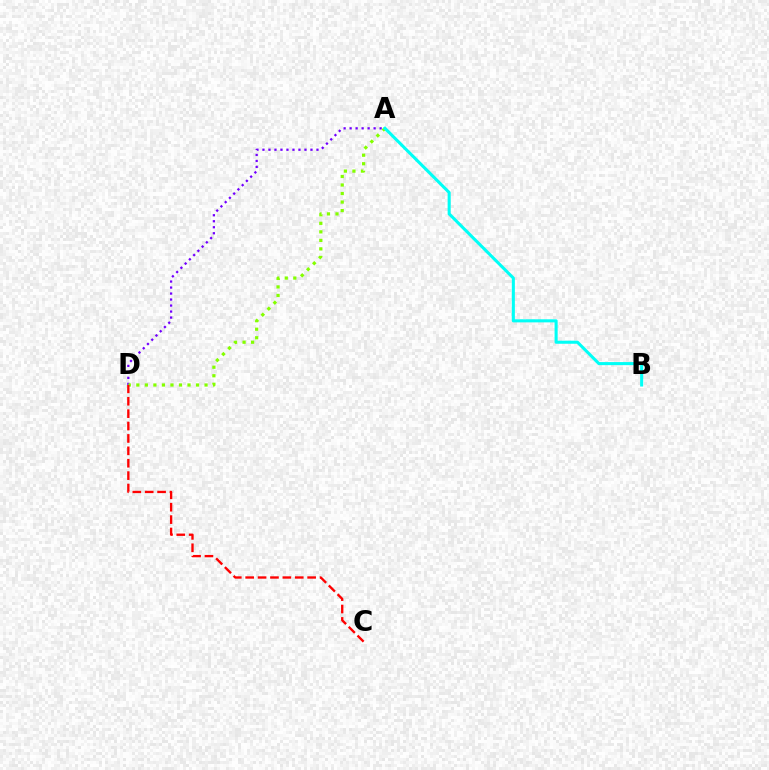{('A', 'D'): [{'color': '#7200ff', 'line_style': 'dotted', 'thickness': 1.63}, {'color': '#84ff00', 'line_style': 'dotted', 'thickness': 2.32}], ('C', 'D'): [{'color': '#ff0000', 'line_style': 'dashed', 'thickness': 1.68}], ('A', 'B'): [{'color': '#00fff6', 'line_style': 'solid', 'thickness': 2.21}]}